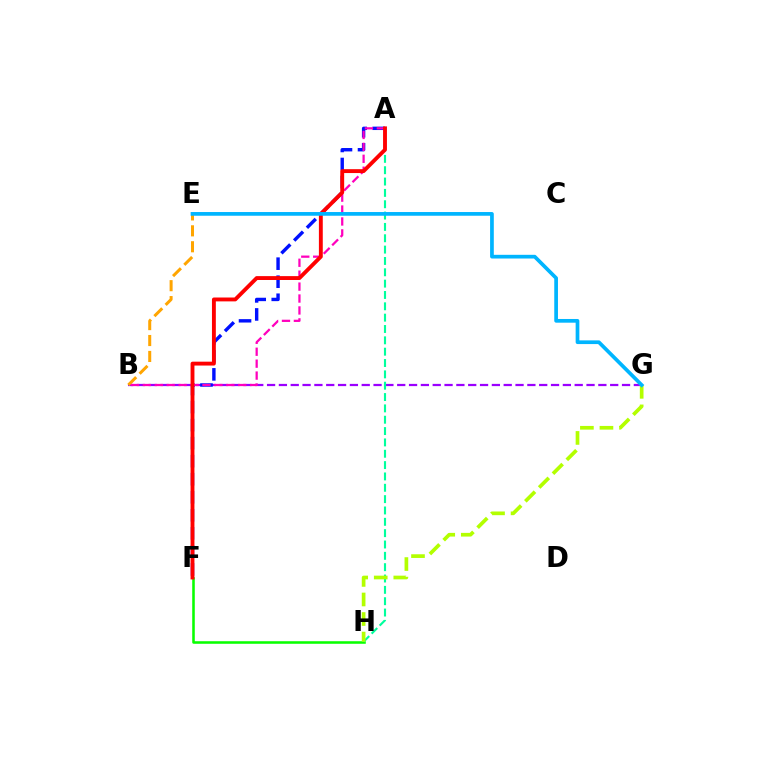{('F', 'H'): [{'color': '#08ff00', 'line_style': 'solid', 'thickness': 1.84}], ('B', 'G'): [{'color': '#9b00ff', 'line_style': 'dashed', 'thickness': 1.61}], ('A', 'F'): [{'color': '#0010ff', 'line_style': 'dashed', 'thickness': 2.45}, {'color': '#ff0000', 'line_style': 'solid', 'thickness': 2.79}], ('B', 'E'): [{'color': '#ffa500', 'line_style': 'dashed', 'thickness': 2.16}], ('A', 'B'): [{'color': '#ff00bd', 'line_style': 'dashed', 'thickness': 1.62}], ('A', 'H'): [{'color': '#00ff9d', 'line_style': 'dashed', 'thickness': 1.54}], ('G', 'H'): [{'color': '#b3ff00', 'line_style': 'dashed', 'thickness': 2.66}], ('E', 'G'): [{'color': '#00b5ff', 'line_style': 'solid', 'thickness': 2.67}]}